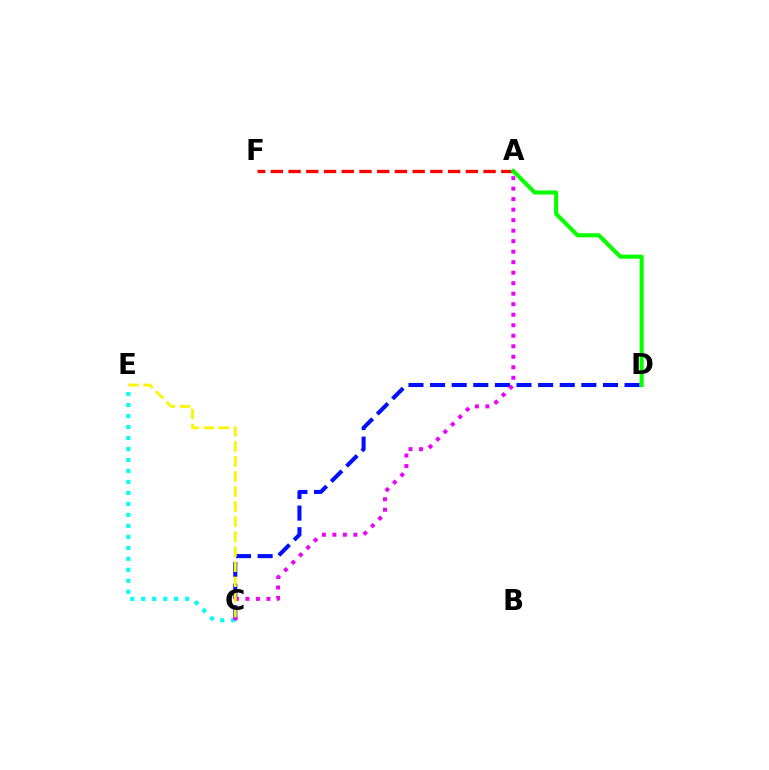{('C', 'D'): [{'color': '#0010ff', 'line_style': 'dashed', 'thickness': 2.94}], ('C', 'E'): [{'color': '#00fff6', 'line_style': 'dotted', 'thickness': 2.98}, {'color': '#fcf500', 'line_style': 'dashed', 'thickness': 2.04}], ('A', 'C'): [{'color': '#ee00ff', 'line_style': 'dotted', 'thickness': 2.86}], ('A', 'F'): [{'color': '#ff0000', 'line_style': 'dashed', 'thickness': 2.41}], ('A', 'D'): [{'color': '#08ff00', 'line_style': 'solid', 'thickness': 2.94}]}